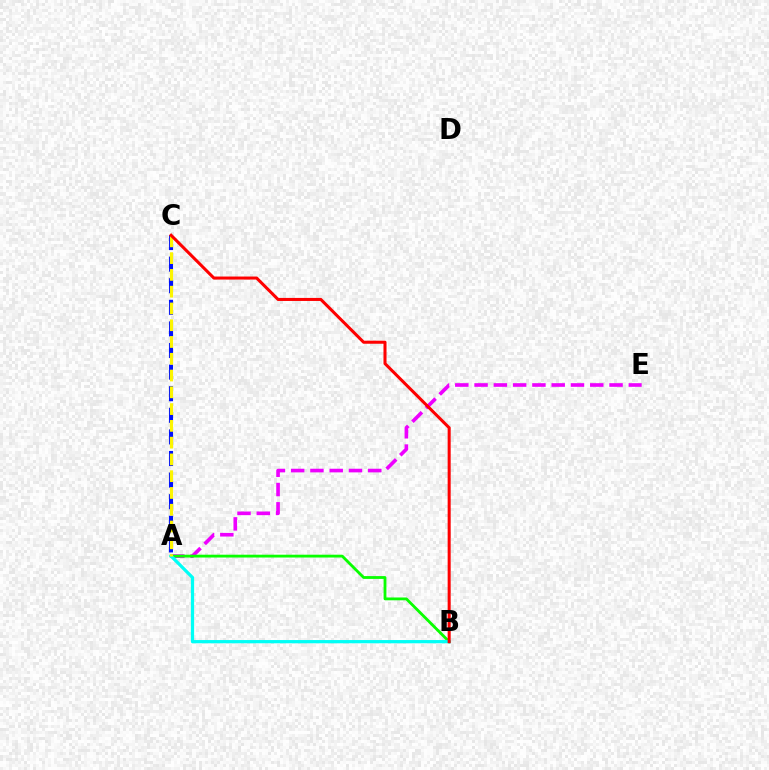{('A', 'E'): [{'color': '#ee00ff', 'line_style': 'dashed', 'thickness': 2.62}], ('A', 'C'): [{'color': '#0010ff', 'line_style': 'dashed', 'thickness': 2.93}, {'color': '#fcf500', 'line_style': 'dashed', 'thickness': 2.28}], ('A', 'B'): [{'color': '#08ff00', 'line_style': 'solid', 'thickness': 2.03}, {'color': '#00fff6', 'line_style': 'solid', 'thickness': 2.33}], ('B', 'C'): [{'color': '#ff0000', 'line_style': 'solid', 'thickness': 2.19}]}